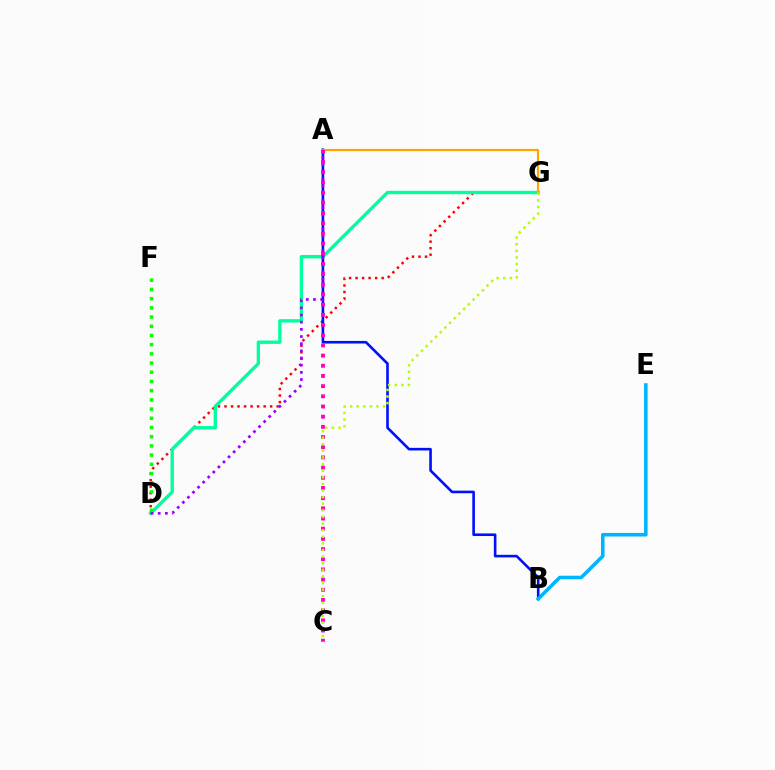{('D', 'G'): [{'color': '#ff0000', 'line_style': 'dotted', 'thickness': 1.77}, {'color': '#00ff9d', 'line_style': 'solid', 'thickness': 2.42}], ('A', 'B'): [{'color': '#0010ff', 'line_style': 'solid', 'thickness': 1.88}], ('D', 'F'): [{'color': '#08ff00', 'line_style': 'dotted', 'thickness': 2.5}], ('B', 'E'): [{'color': '#00b5ff', 'line_style': 'solid', 'thickness': 2.57}], ('A', 'G'): [{'color': '#ffa500', 'line_style': 'solid', 'thickness': 1.56}], ('A', 'D'): [{'color': '#9b00ff', 'line_style': 'dotted', 'thickness': 1.95}], ('A', 'C'): [{'color': '#ff00bd', 'line_style': 'dotted', 'thickness': 2.77}], ('C', 'G'): [{'color': '#b3ff00', 'line_style': 'dotted', 'thickness': 1.79}]}